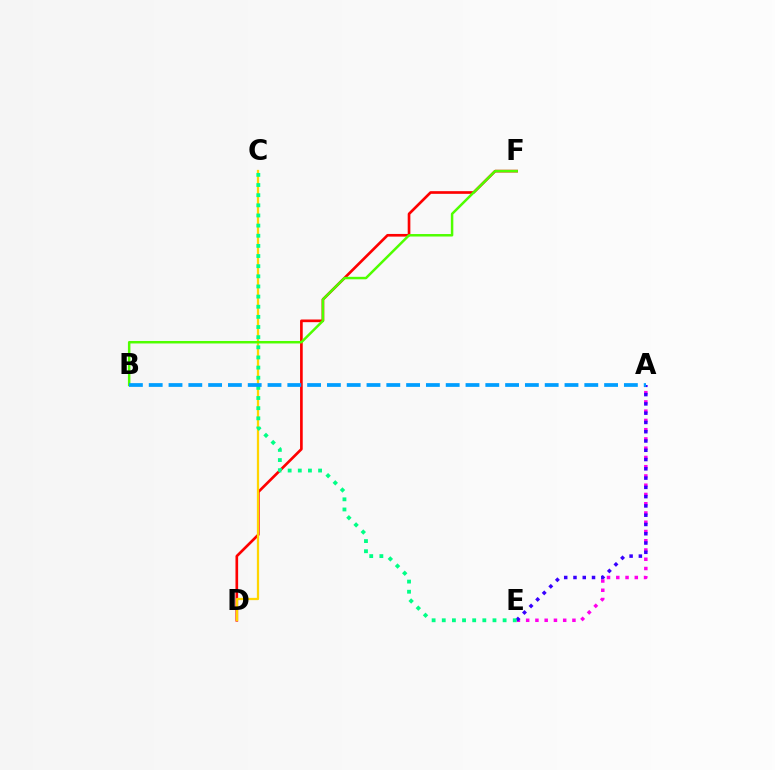{('A', 'E'): [{'color': '#ff00ed', 'line_style': 'dotted', 'thickness': 2.51}, {'color': '#3700ff', 'line_style': 'dotted', 'thickness': 2.52}], ('D', 'F'): [{'color': '#ff0000', 'line_style': 'solid', 'thickness': 1.92}], ('C', 'D'): [{'color': '#ffd500', 'line_style': 'solid', 'thickness': 1.63}], ('B', 'F'): [{'color': '#4fff00', 'line_style': 'solid', 'thickness': 1.79}], ('C', 'E'): [{'color': '#00ff86', 'line_style': 'dotted', 'thickness': 2.76}], ('A', 'B'): [{'color': '#009eff', 'line_style': 'dashed', 'thickness': 2.69}]}